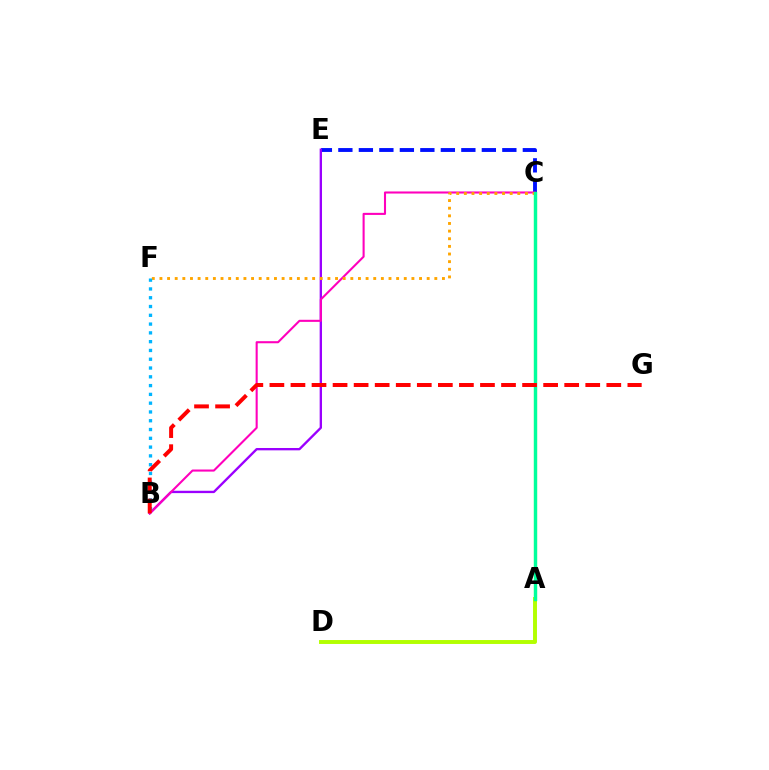{('A', 'D'): [{'color': '#b3ff00', 'line_style': 'solid', 'thickness': 2.82}], ('C', 'E'): [{'color': '#0010ff', 'line_style': 'dashed', 'thickness': 2.78}], ('B', 'E'): [{'color': '#9b00ff', 'line_style': 'solid', 'thickness': 1.69}], ('B', 'C'): [{'color': '#ff00bd', 'line_style': 'solid', 'thickness': 1.5}], ('A', 'C'): [{'color': '#08ff00', 'line_style': 'solid', 'thickness': 2.28}, {'color': '#00ff9d', 'line_style': 'solid', 'thickness': 2.33}], ('C', 'F'): [{'color': '#ffa500', 'line_style': 'dotted', 'thickness': 2.07}], ('B', 'F'): [{'color': '#00b5ff', 'line_style': 'dotted', 'thickness': 2.39}], ('B', 'G'): [{'color': '#ff0000', 'line_style': 'dashed', 'thickness': 2.86}]}